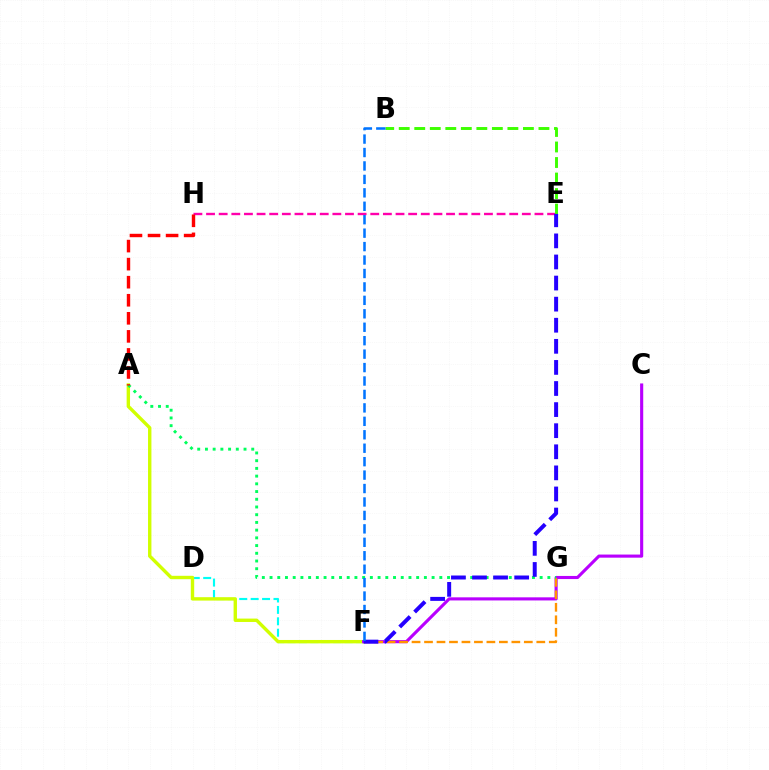{('D', 'F'): [{'color': '#00fff6', 'line_style': 'dashed', 'thickness': 1.55}], ('E', 'H'): [{'color': '#ff00ac', 'line_style': 'dashed', 'thickness': 1.72}], ('A', 'F'): [{'color': '#d1ff00', 'line_style': 'solid', 'thickness': 2.44}], ('C', 'F'): [{'color': '#b900ff', 'line_style': 'solid', 'thickness': 2.24}], ('F', 'G'): [{'color': '#ff9400', 'line_style': 'dashed', 'thickness': 1.69}], ('A', 'G'): [{'color': '#00ff5c', 'line_style': 'dotted', 'thickness': 2.1}], ('B', 'E'): [{'color': '#3dff00', 'line_style': 'dashed', 'thickness': 2.11}], ('A', 'H'): [{'color': '#ff0000', 'line_style': 'dashed', 'thickness': 2.45}], ('E', 'F'): [{'color': '#2500ff', 'line_style': 'dashed', 'thickness': 2.87}], ('B', 'F'): [{'color': '#0074ff', 'line_style': 'dashed', 'thickness': 1.83}]}